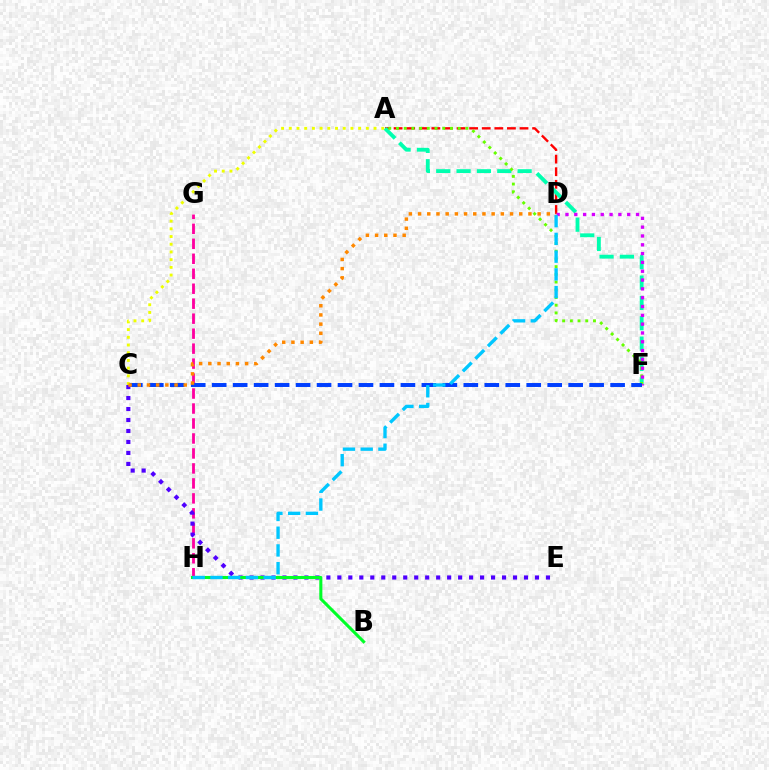{('G', 'H'): [{'color': '#ff00a0', 'line_style': 'dashed', 'thickness': 2.03}], ('A', 'D'): [{'color': '#ff0000', 'line_style': 'dashed', 'thickness': 1.71}], ('A', 'F'): [{'color': '#00ffaf', 'line_style': 'dashed', 'thickness': 2.76}, {'color': '#66ff00', 'line_style': 'dotted', 'thickness': 2.1}], ('D', 'F'): [{'color': '#d600ff', 'line_style': 'dotted', 'thickness': 2.4}], ('C', 'F'): [{'color': '#003fff', 'line_style': 'dashed', 'thickness': 2.85}], ('C', 'E'): [{'color': '#4f00ff', 'line_style': 'dotted', 'thickness': 2.98}], ('B', 'H'): [{'color': '#00ff27', 'line_style': 'solid', 'thickness': 2.2}], ('D', 'H'): [{'color': '#00c7ff', 'line_style': 'dashed', 'thickness': 2.41}], ('A', 'C'): [{'color': '#eeff00', 'line_style': 'dotted', 'thickness': 2.09}], ('C', 'D'): [{'color': '#ff8800', 'line_style': 'dotted', 'thickness': 2.5}]}